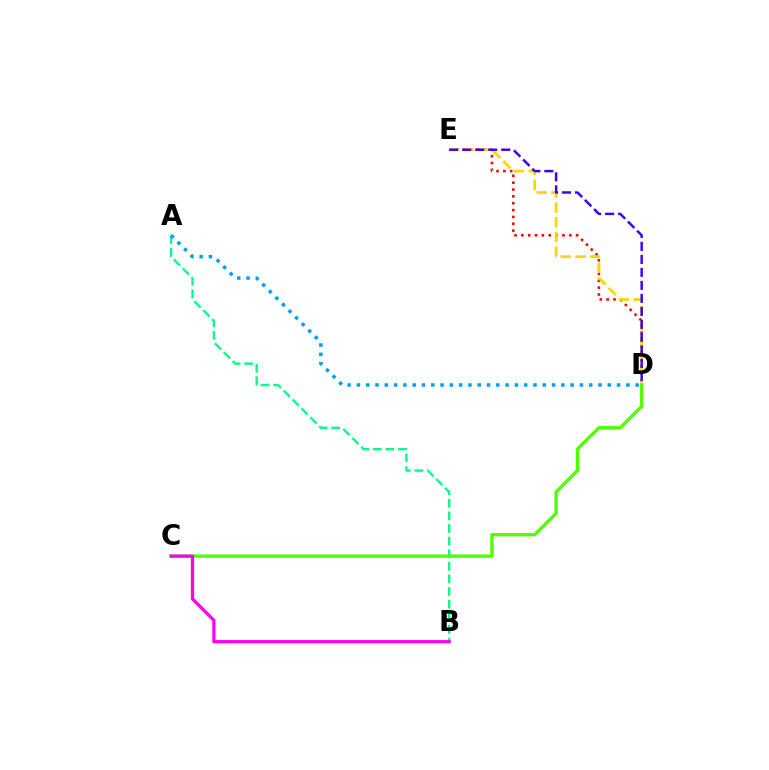{('D', 'E'): [{'color': '#ff0000', 'line_style': 'dotted', 'thickness': 1.86}, {'color': '#ffd500', 'line_style': 'dashed', 'thickness': 2.0}, {'color': '#3700ff', 'line_style': 'dashed', 'thickness': 1.77}], ('A', 'B'): [{'color': '#00ff86', 'line_style': 'dashed', 'thickness': 1.71}], ('C', 'D'): [{'color': '#4fff00', 'line_style': 'solid', 'thickness': 2.38}], ('A', 'D'): [{'color': '#009eff', 'line_style': 'dotted', 'thickness': 2.52}], ('B', 'C'): [{'color': '#ff00ed', 'line_style': 'solid', 'thickness': 2.33}]}